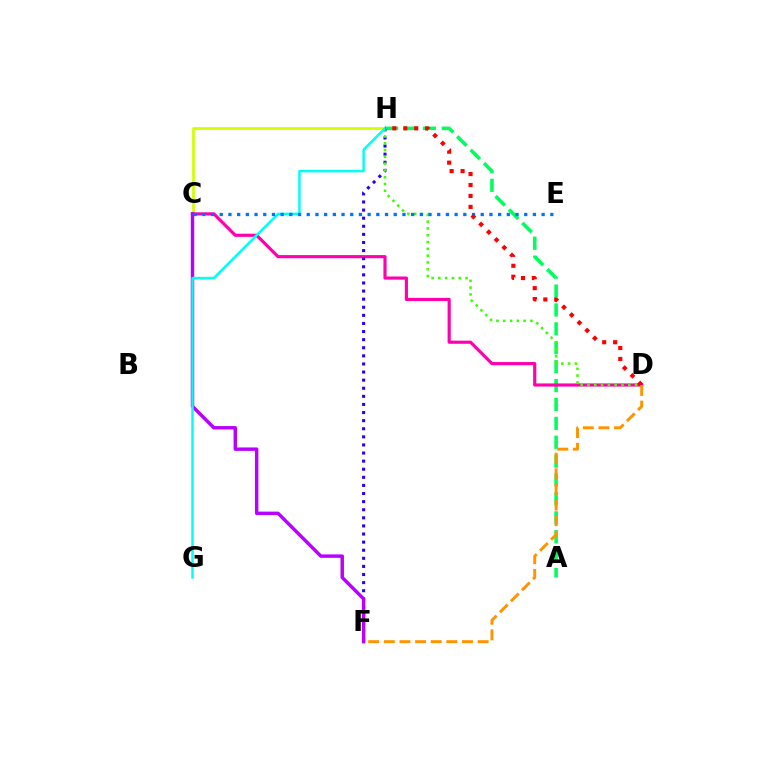{('C', 'H'): [{'color': '#d1ff00', 'line_style': 'solid', 'thickness': 1.95}], ('A', 'H'): [{'color': '#00ff5c', 'line_style': 'dashed', 'thickness': 2.57}], ('C', 'D'): [{'color': '#ff00ac', 'line_style': 'solid', 'thickness': 2.27}], ('F', 'H'): [{'color': '#2500ff', 'line_style': 'dotted', 'thickness': 2.2}], ('C', 'F'): [{'color': '#b900ff', 'line_style': 'solid', 'thickness': 2.47}], ('D', 'H'): [{'color': '#3dff00', 'line_style': 'dotted', 'thickness': 1.85}, {'color': '#ff0000', 'line_style': 'dotted', 'thickness': 2.97}], ('G', 'H'): [{'color': '#00fff6', 'line_style': 'solid', 'thickness': 1.79}], ('C', 'E'): [{'color': '#0074ff', 'line_style': 'dotted', 'thickness': 2.36}], ('D', 'F'): [{'color': '#ff9400', 'line_style': 'dashed', 'thickness': 2.12}]}